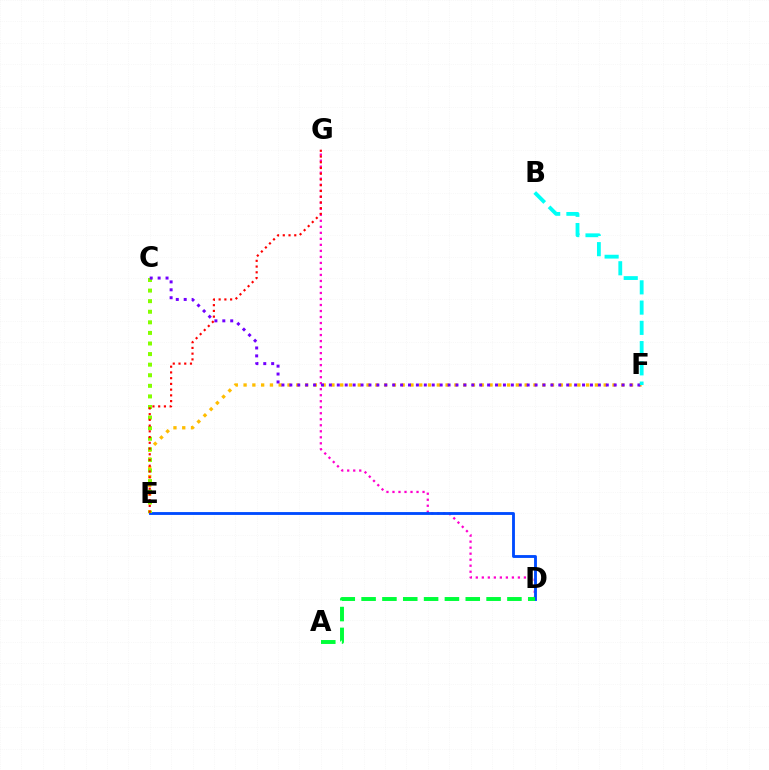{('E', 'F'): [{'color': '#ffbd00', 'line_style': 'dotted', 'thickness': 2.39}], ('D', 'G'): [{'color': '#ff00cf', 'line_style': 'dotted', 'thickness': 1.63}], ('D', 'E'): [{'color': '#004bff', 'line_style': 'solid', 'thickness': 2.05}], ('C', 'E'): [{'color': '#84ff00', 'line_style': 'dotted', 'thickness': 2.88}], ('C', 'F'): [{'color': '#7200ff', 'line_style': 'dotted', 'thickness': 2.15}], ('B', 'F'): [{'color': '#00fff6', 'line_style': 'dashed', 'thickness': 2.75}], ('A', 'D'): [{'color': '#00ff39', 'line_style': 'dashed', 'thickness': 2.83}], ('E', 'G'): [{'color': '#ff0000', 'line_style': 'dotted', 'thickness': 1.56}]}